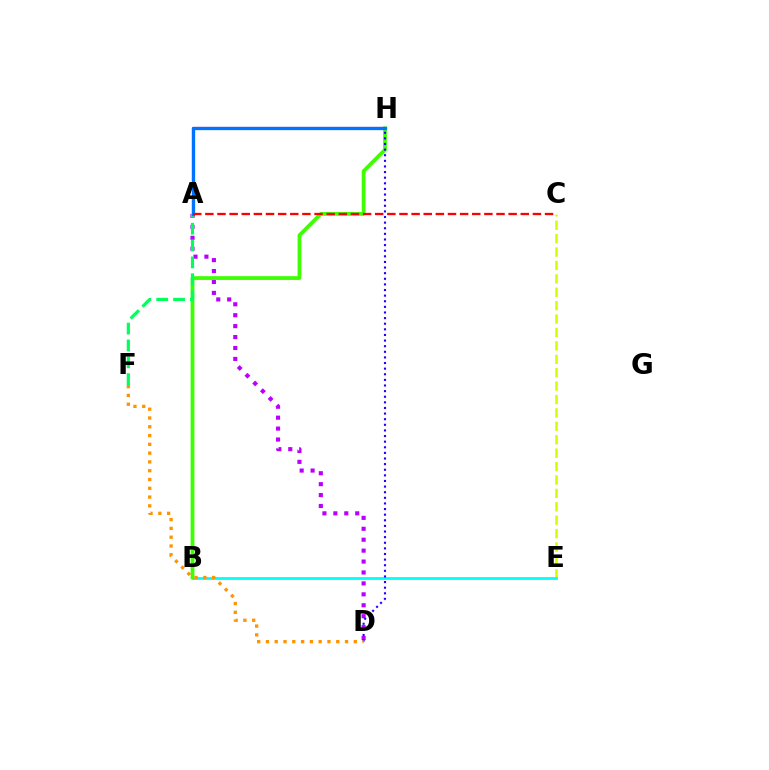{('C', 'E'): [{'color': '#d1ff00', 'line_style': 'dashed', 'thickness': 1.82}], ('B', 'E'): [{'color': '#00fff6', 'line_style': 'solid', 'thickness': 1.99}], ('A', 'D'): [{'color': '#b900ff', 'line_style': 'dotted', 'thickness': 2.97}], ('B', 'H'): [{'color': '#3dff00', 'line_style': 'solid', 'thickness': 2.71}], ('A', 'H'): [{'color': '#ff00ac', 'line_style': 'solid', 'thickness': 1.55}, {'color': '#0074ff', 'line_style': 'solid', 'thickness': 2.38}], ('A', 'F'): [{'color': '#00ff5c', 'line_style': 'dashed', 'thickness': 2.29}], ('D', 'H'): [{'color': '#2500ff', 'line_style': 'dotted', 'thickness': 1.53}], ('D', 'F'): [{'color': '#ff9400', 'line_style': 'dotted', 'thickness': 2.39}], ('A', 'C'): [{'color': '#ff0000', 'line_style': 'dashed', 'thickness': 1.65}]}